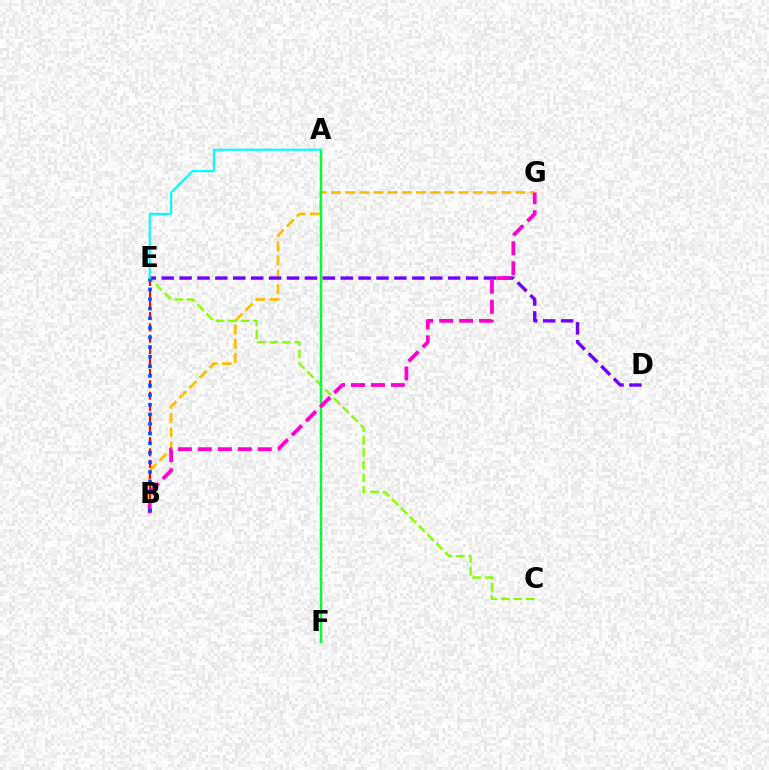{('B', 'G'): [{'color': '#ffbd00', 'line_style': 'dashed', 'thickness': 1.93}, {'color': '#ff00cf', 'line_style': 'dashed', 'thickness': 2.71}], ('B', 'E'): [{'color': '#ff0000', 'line_style': 'dashed', 'thickness': 1.54}, {'color': '#004bff', 'line_style': 'dotted', 'thickness': 2.61}], ('C', 'E'): [{'color': '#84ff00', 'line_style': 'dashed', 'thickness': 1.7}], ('D', 'E'): [{'color': '#7200ff', 'line_style': 'dashed', 'thickness': 2.43}], ('A', 'F'): [{'color': '#00ff39', 'line_style': 'solid', 'thickness': 1.75}], ('A', 'E'): [{'color': '#00fff6', 'line_style': 'solid', 'thickness': 1.53}]}